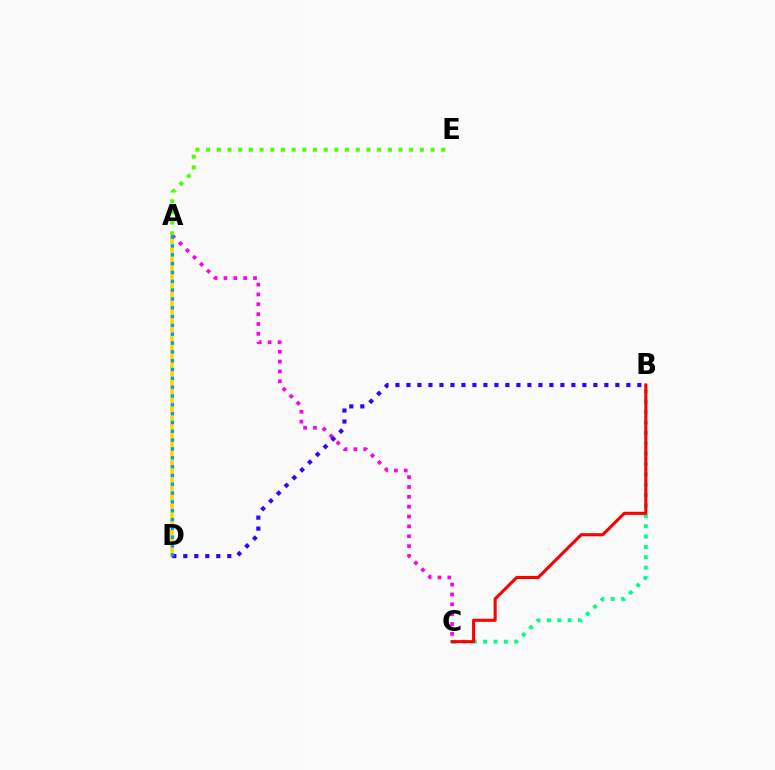{('A', 'D'): [{'color': '#ffd500', 'line_style': 'solid', 'thickness': 2.6}, {'color': '#009eff', 'line_style': 'dotted', 'thickness': 2.4}], ('B', 'C'): [{'color': '#00ff86', 'line_style': 'dotted', 'thickness': 2.82}, {'color': '#ff0000', 'line_style': 'solid', 'thickness': 2.23}], ('A', 'C'): [{'color': '#ff00ed', 'line_style': 'dotted', 'thickness': 2.68}], ('B', 'D'): [{'color': '#3700ff', 'line_style': 'dotted', 'thickness': 2.99}], ('A', 'E'): [{'color': '#4fff00', 'line_style': 'dotted', 'thickness': 2.9}]}